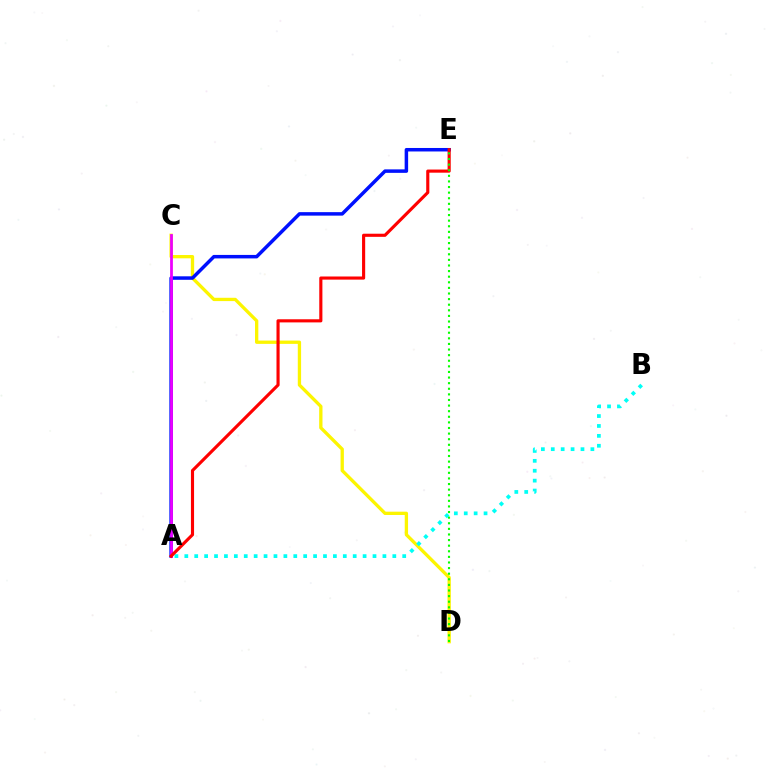{('C', 'D'): [{'color': '#fcf500', 'line_style': 'solid', 'thickness': 2.38}], ('A', 'E'): [{'color': '#0010ff', 'line_style': 'solid', 'thickness': 2.51}, {'color': '#ff0000', 'line_style': 'solid', 'thickness': 2.25}], ('A', 'B'): [{'color': '#00fff6', 'line_style': 'dotted', 'thickness': 2.69}], ('A', 'C'): [{'color': '#ee00ff', 'line_style': 'solid', 'thickness': 1.99}], ('D', 'E'): [{'color': '#08ff00', 'line_style': 'dotted', 'thickness': 1.52}]}